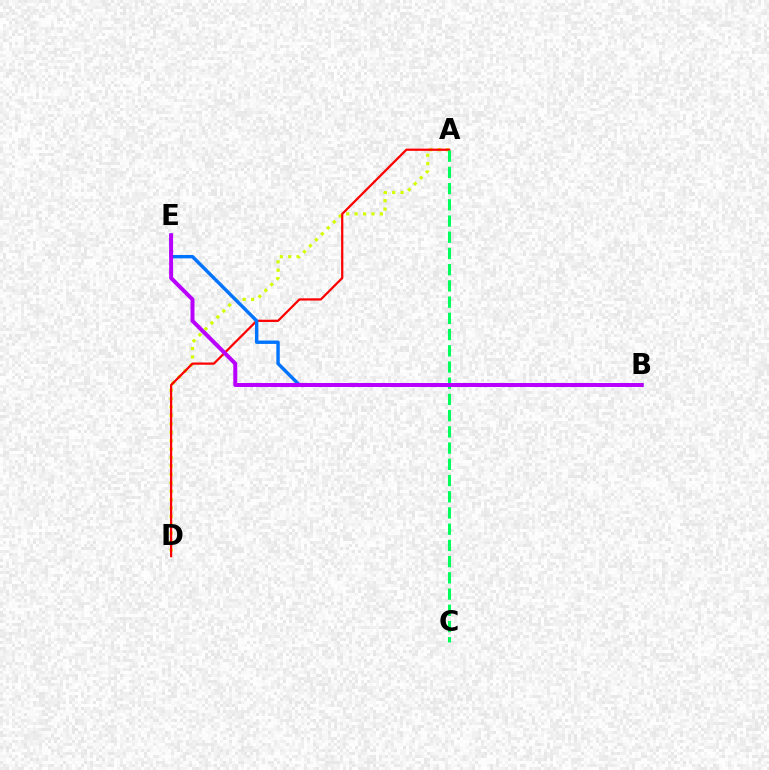{('A', 'D'): [{'color': '#d1ff00', 'line_style': 'dotted', 'thickness': 2.29}, {'color': '#ff0000', 'line_style': 'solid', 'thickness': 1.61}], ('B', 'E'): [{'color': '#0074ff', 'line_style': 'solid', 'thickness': 2.45}, {'color': '#b900ff', 'line_style': 'solid', 'thickness': 2.86}], ('A', 'C'): [{'color': '#00ff5c', 'line_style': 'dashed', 'thickness': 2.2}]}